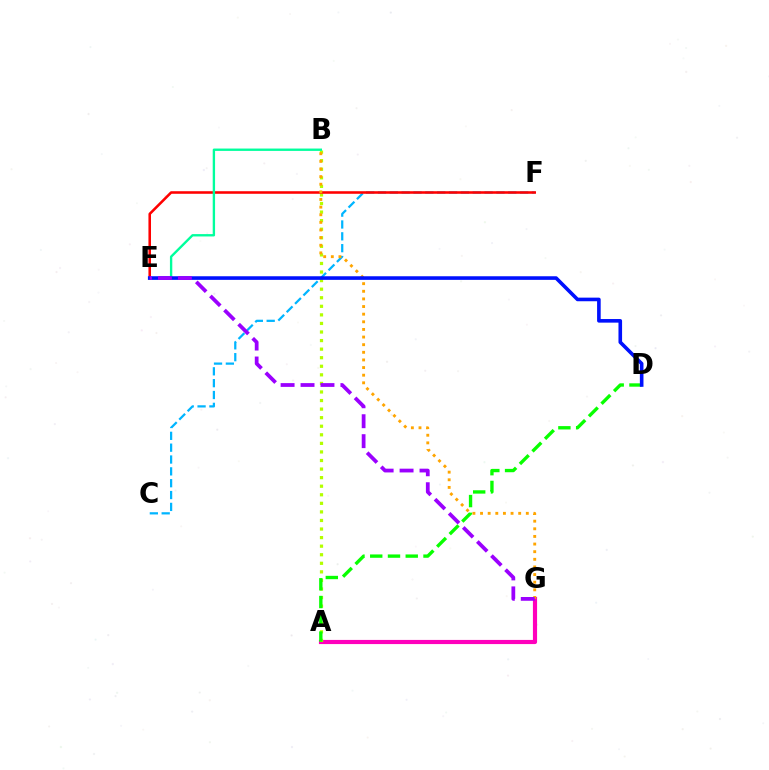{('A', 'G'): [{'color': '#ff00bd', 'line_style': 'solid', 'thickness': 2.99}], ('A', 'B'): [{'color': '#b3ff00', 'line_style': 'dotted', 'thickness': 2.33}], ('C', 'F'): [{'color': '#00b5ff', 'line_style': 'dashed', 'thickness': 1.61}], ('E', 'F'): [{'color': '#ff0000', 'line_style': 'solid', 'thickness': 1.85}], ('B', 'E'): [{'color': '#00ff9d', 'line_style': 'solid', 'thickness': 1.7}], ('A', 'D'): [{'color': '#08ff00', 'line_style': 'dashed', 'thickness': 2.41}], ('B', 'G'): [{'color': '#ffa500', 'line_style': 'dotted', 'thickness': 2.07}], ('D', 'E'): [{'color': '#0010ff', 'line_style': 'solid', 'thickness': 2.6}], ('E', 'G'): [{'color': '#9b00ff', 'line_style': 'dashed', 'thickness': 2.71}]}